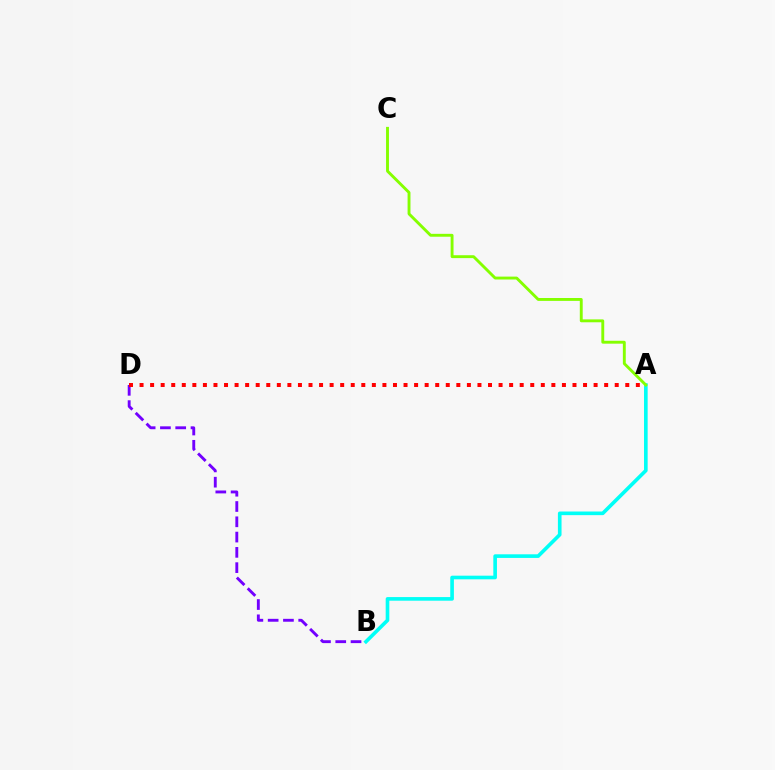{('B', 'D'): [{'color': '#7200ff', 'line_style': 'dashed', 'thickness': 2.08}], ('A', 'D'): [{'color': '#ff0000', 'line_style': 'dotted', 'thickness': 2.87}], ('A', 'B'): [{'color': '#00fff6', 'line_style': 'solid', 'thickness': 2.61}], ('A', 'C'): [{'color': '#84ff00', 'line_style': 'solid', 'thickness': 2.08}]}